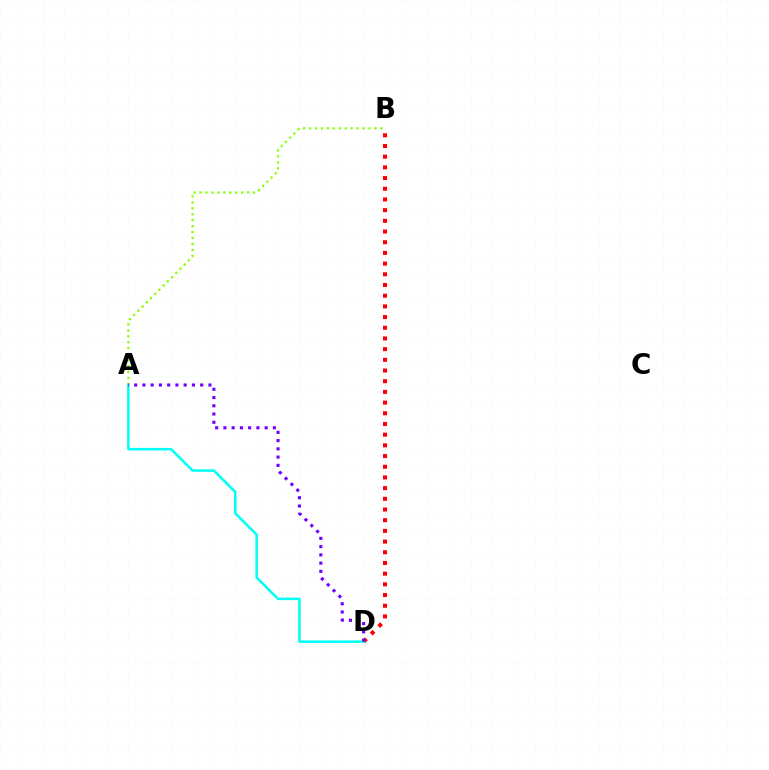{('B', 'D'): [{'color': '#ff0000', 'line_style': 'dotted', 'thickness': 2.9}], ('A', 'B'): [{'color': '#84ff00', 'line_style': 'dotted', 'thickness': 1.62}], ('A', 'D'): [{'color': '#00fff6', 'line_style': 'solid', 'thickness': 1.81}, {'color': '#7200ff', 'line_style': 'dotted', 'thickness': 2.24}]}